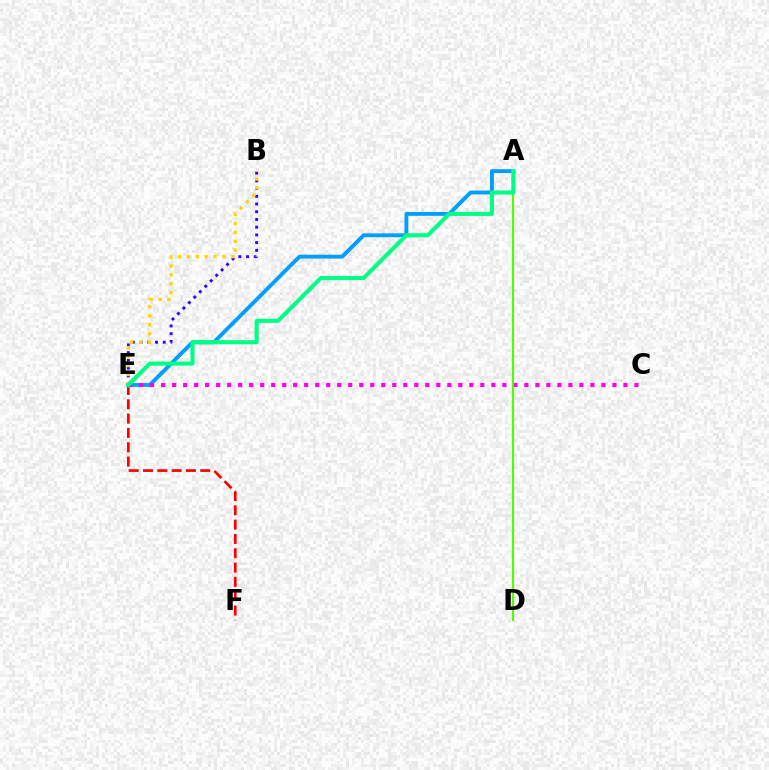{('A', 'E'): [{'color': '#009eff', 'line_style': 'solid', 'thickness': 2.78}, {'color': '#00ff86', 'line_style': 'solid', 'thickness': 2.95}], ('B', 'E'): [{'color': '#3700ff', 'line_style': 'dotted', 'thickness': 2.1}, {'color': '#ffd500', 'line_style': 'dotted', 'thickness': 2.42}], ('C', 'E'): [{'color': '#ff00ed', 'line_style': 'dotted', 'thickness': 2.99}], ('A', 'D'): [{'color': '#4fff00', 'line_style': 'solid', 'thickness': 1.53}], ('E', 'F'): [{'color': '#ff0000', 'line_style': 'dashed', 'thickness': 1.94}]}